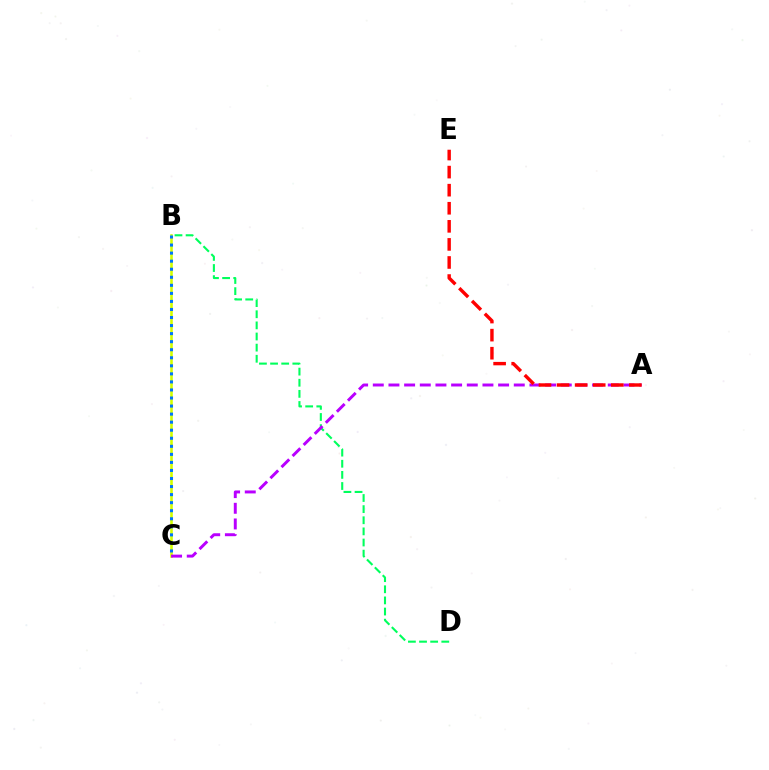{('B', 'C'): [{'color': '#d1ff00', 'line_style': 'solid', 'thickness': 1.87}, {'color': '#0074ff', 'line_style': 'dotted', 'thickness': 2.19}], ('B', 'D'): [{'color': '#00ff5c', 'line_style': 'dashed', 'thickness': 1.51}], ('A', 'C'): [{'color': '#b900ff', 'line_style': 'dashed', 'thickness': 2.13}], ('A', 'E'): [{'color': '#ff0000', 'line_style': 'dashed', 'thickness': 2.46}]}